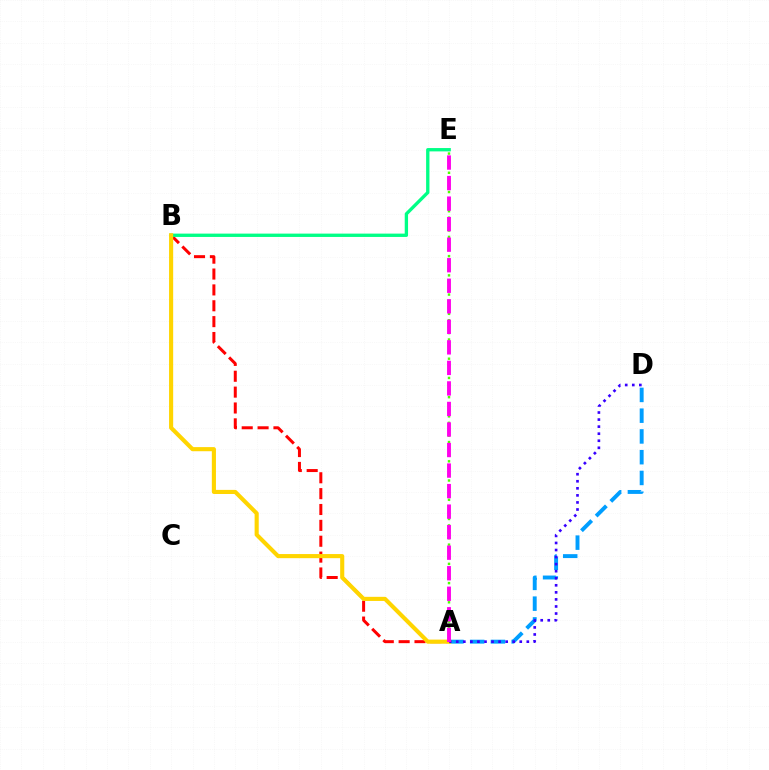{('A', 'B'): [{'color': '#ff0000', 'line_style': 'dashed', 'thickness': 2.16}, {'color': '#ffd500', 'line_style': 'solid', 'thickness': 2.96}], ('A', 'D'): [{'color': '#009eff', 'line_style': 'dashed', 'thickness': 2.82}, {'color': '#3700ff', 'line_style': 'dotted', 'thickness': 1.92}], ('B', 'E'): [{'color': '#00ff86', 'line_style': 'solid', 'thickness': 2.4}], ('A', 'E'): [{'color': '#4fff00', 'line_style': 'dotted', 'thickness': 1.74}, {'color': '#ff00ed', 'line_style': 'dashed', 'thickness': 2.79}]}